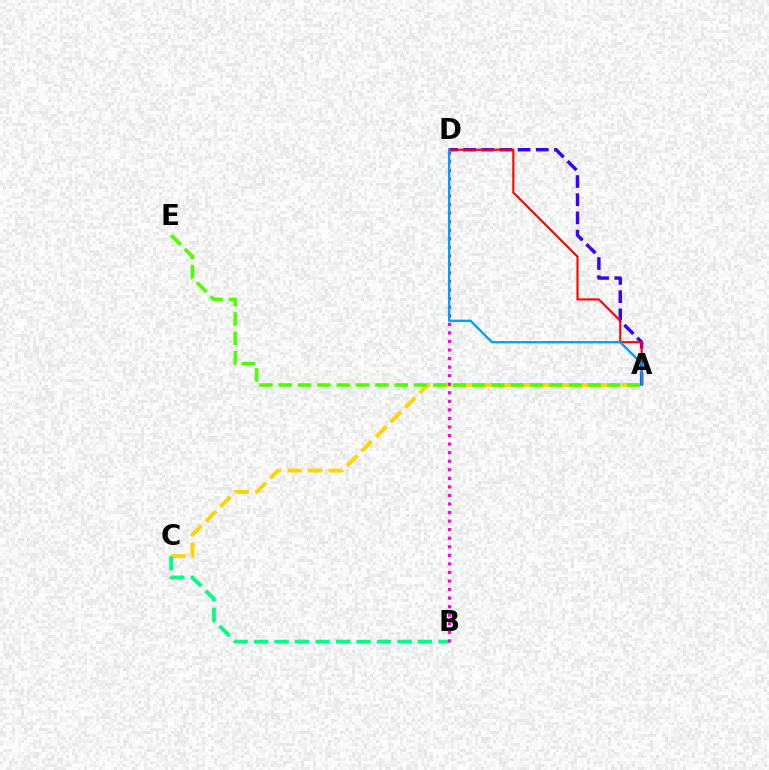{('A', 'C'): [{'color': '#ffd500', 'line_style': 'dashed', 'thickness': 2.79}], ('A', 'D'): [{'color': '#3700ff', 'line_style': 'dashed', 'thickness': 2.47}, {'color': '#ff0000', 'line_style': 'solid', 'thickness': 1.53}, {'color': '#009eff', 'line_style': 'solid', 'thickness': 1.66}], ('B', 'C'): [{'color': '#00ff86', 'line_style': 'dashed', 'thickness': 2.78}], ('B', 'D'): [{'color': '#ff00ed', 'line_style': 'dotted', 'thickness': 2.32}], ('A', 'E'): [{'color': '#4fff00', 'line_style': 'dashed', 'thickness': 2.63}]}